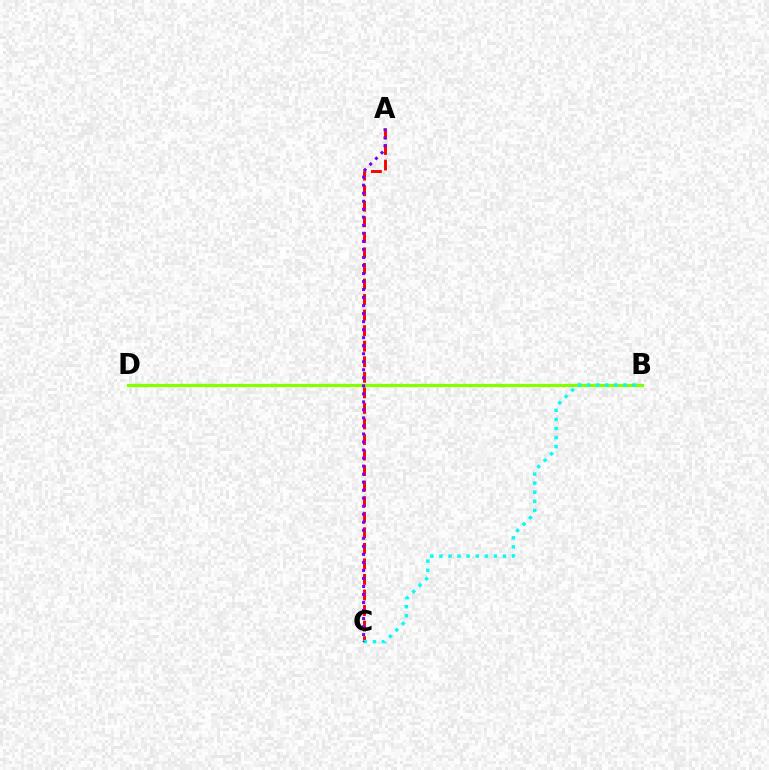{('A', 'C'): [{'color': '#ff0000', 'line_style': 'dashed', 'thickness': 2.11}, {'color': '#7200ff', 'line_style': 'dotted', 'thickness': 2.18}], ('B', 'D'): [{'color': '#84ff00', 'line_style': 'solid', 'thickness': 2.32}], ('B', 'C'): [{'color': '#00fff6', 'line_style': 'dotted', 'thickness': 2.47}]}